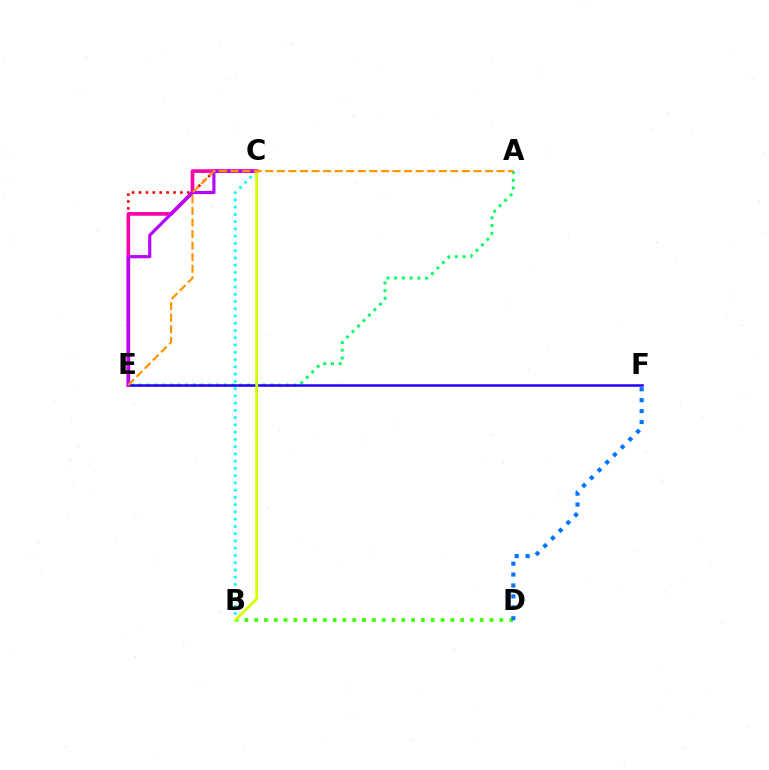{('A', 'E'): [{'color': '#00ff5c', 'line_style': 'dotted', 'thickness': 2.1}, {'color': '#ff9400', 'line_style': 'dashed', 'thickness': 1.57}], ('B', 'D'): [{'color': '#3dff00', 'line_style': 'dotted', 'thickness': 2.66}], ('D', 'F'): [{'color': '#0074ff', 'line_style': 'dotted', 'thickness': 2.97}], ('E', 'F'): [{'color': '#2500ff', 'line_style': 'solid', 'thickness': 1.82}], ('B', 'C'): [{'color': '#00fff6', 'line_style': 'dotted', 'thickness': 1.97}, {'color': '#d1ff00', 'line_style': 'solid', 'thickness': 2.01}], ('C', 'E'): [{'color': '#ff0000', 'line_style': 'dotted', 'thickness': 1.87}, {'color': '#ff00ac', 'line_style': 'solid', 'thickness': 2.64}, {'color': '#b900ff', 'line_style': 'solid', 'thickness': 2.27}]}